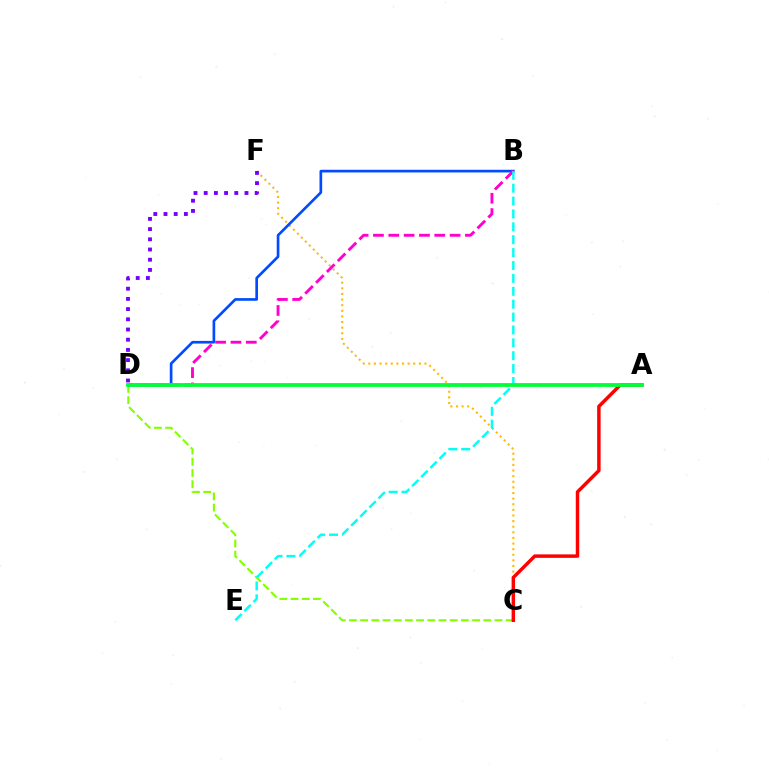{('C', 'F'): [{'color': '#ffbd00', 'line_style': 'dotted', 'thickness': 1.53}], ('C', 'D'): [{'color': '#84ff00', 'line_style': 'dashed', 'thickness': 1.52}], ('B', 'D'): [{'color': '#004bff', 'line_style': 'solid', 'thickness': 1.92}, {'color': '#ff00cf', 'line_style': 'dashed', 'thickness': 2.08}], ('A', 'C'): [{'color': '#ff0000', 'line_style': 'solid', 'thickness': 2.49}], ('B', 'E'): [{'color': '#00fff6', 'line_style': 'dashed', 'thickness': 1.75}], ('A', 'D'): [{'color': '#00ff39', 'line_style': 'solid', 'thickness': 2.73}], ('D', 'F'): [{'color': '#7200ff', 'line_style': 'dotted', 'thickness': 2.77}]}